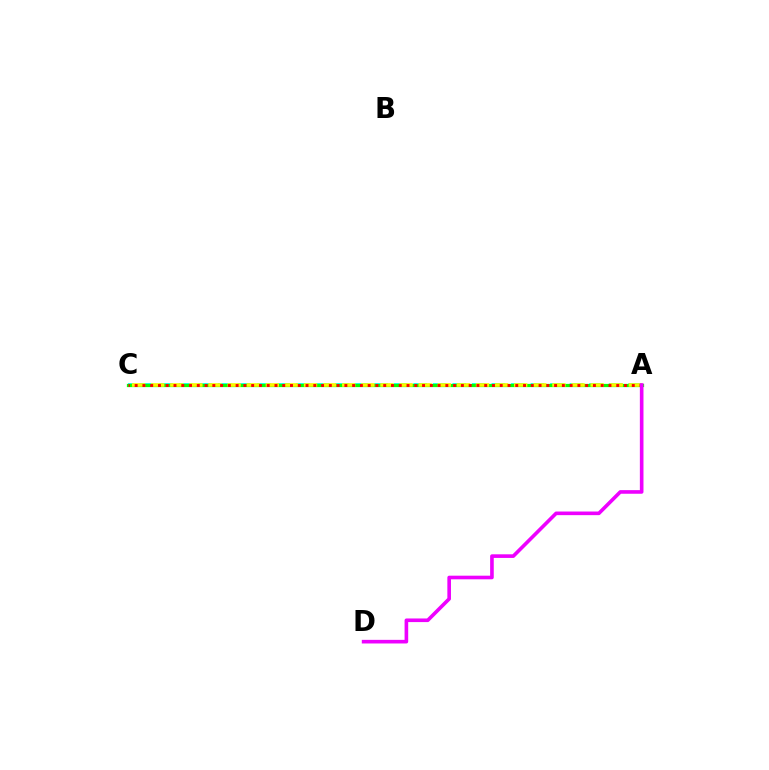{('A', 'C'): [{'color': '#0010ff', 'line_style': 'dashed', 'thickness': 1.99}, {'color': '#00fff6', 'line_style': 'dashed', 'thickness': 2.66}, {'color': '#08ff00', 'line_style': 'solid', 'thickness': 2.33}, {'color': '#fcf500', 'line_style': 'dashed', 'thickness': 2.6}, {'color': '#ff0000', 'line_style': 'dotted', 'thickness': 2.11}], ('A', 'D'): [{'color': '#ee00ff', 'line_style': 'solid', 'thickness': 2.61}]}